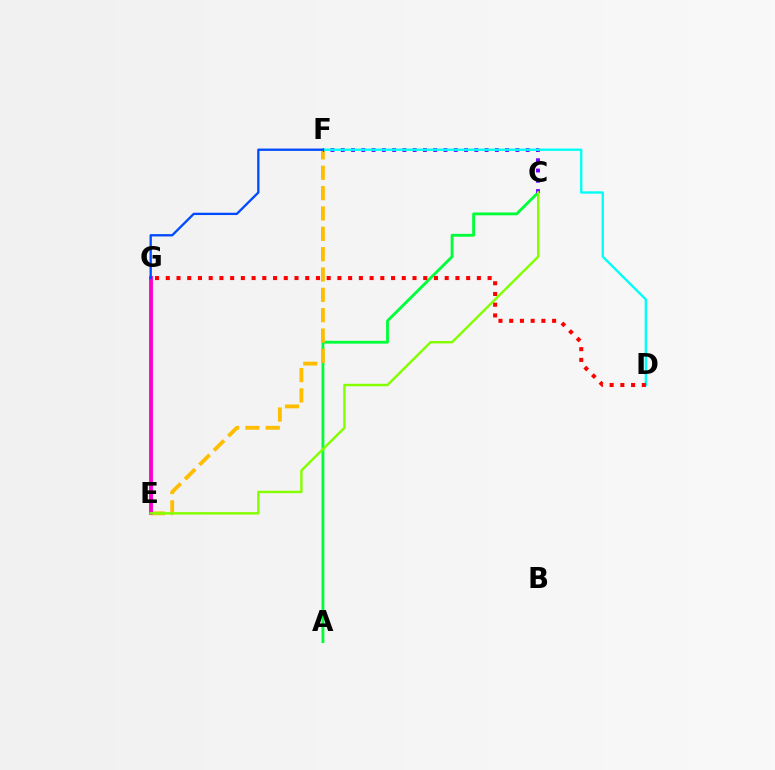{('A', 'C'): [{'color': '#00ff39', 'line_style': 'solid', 'thickness': 2.05}], ('E', 'F'): [{'color': '#ffbd00', 'line_style': 'dashed', 'thickness': 2.76}], ('C', 'F'): [{'color': '#7200ff', 'line_style': 'dotted', 'thickness': 2.79}], ('E', 'G'): [{'color': '#ff00cf', 'line_style': 'solid', 'thickness': 2.77}], ('C', 'E'): [{'color': '#84ff00', 'line_style': 'solid', 'thickness': 1.75}], ('D', 'F'): [{'color': '#00fff6', 'line_style': 'solid', 'thickness': 1.7}], ('F', 'G'): [{'color': '#004bff', 'line_style': 'solid', 'thickness': 1.67}], ('D', 'G'): [{'color': '#ff0000', 'line_style': 'dotted', 'thickness': 2.91}]}